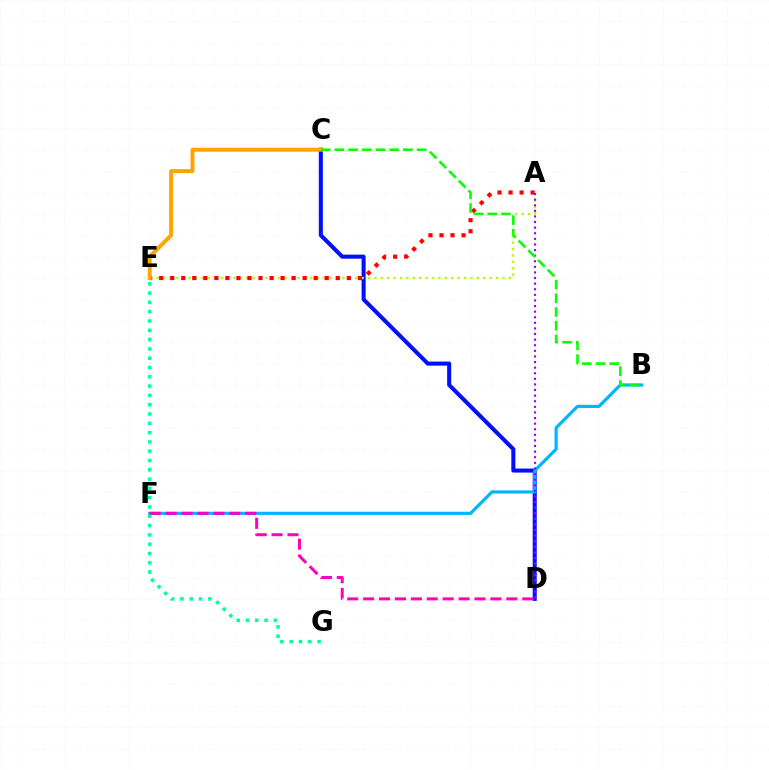{('C', 'D'): [{'color': '#0010ff', 'line_style': 'solid', 'thickness': 2.92}], ('A', 'E'): [{'color': '#b3ff00', 'line_style': 'dotted', 'thickness': 1.74}, {'color': '#ff0000', 'line_style': 'dotted', 'thickness': 3.0}], ('B', 'F'): [{'color': '#00b5ff', 'line_style': 'solid', 'thickness': 2.27}], ('C', 'E'): [{'color': '#ffa500', 'line_style': 'solid', 'thickness': 2.85}], ('D', 'F'): [{'color': '#ff00bd', 'line_style': 'dashed', 'thickness': 2.16}], ('E', 'G'): [{'color': '#00ff9d', 'line_style': 'dotted', 'thickness': 2.53}], ('A', 'D'): [{'color': '#9b00ff', 'line_style': 'dotted', 'thickness': 1.52}], ('B', 'C'): [{'color': '#08ff00', 'line_style': 'dashed', 'thickness': 1.86}]}